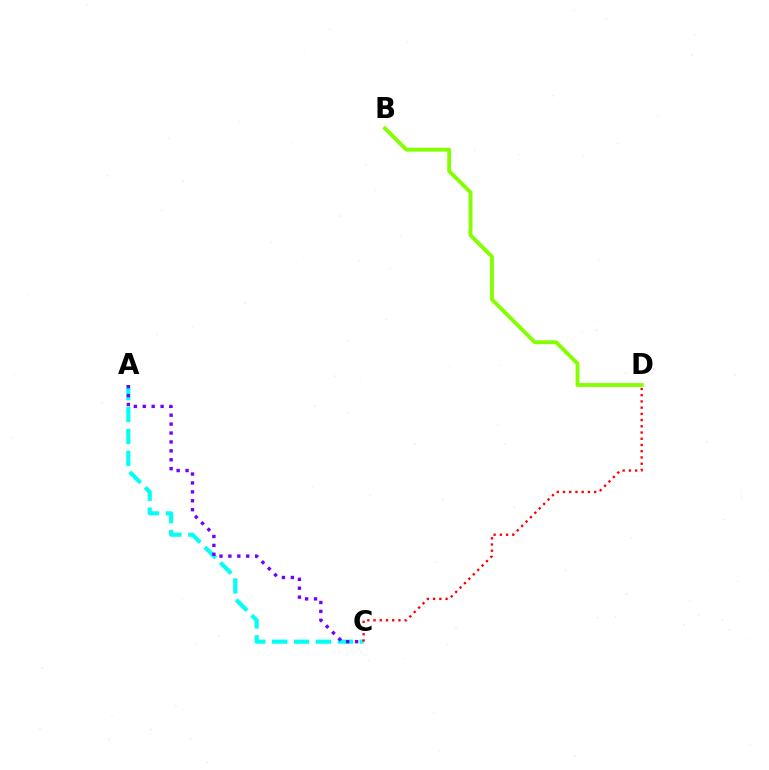{('A', 'C'): [{'color': '#00fff6', 'line_style': 'dashed', 'thickness': 2.97}, {'color': '#7200ff', 'line_style': 'dotted', 'thickness': 2.42}], ('B', 'D'): [{'color': '#84ff00', 'line_style': 'solid', 'thickness': 2.77}], ('C', 'D'): [{'color': '#ff0000', 'line_style': 'dotted', 'thickness': 1.69}]}